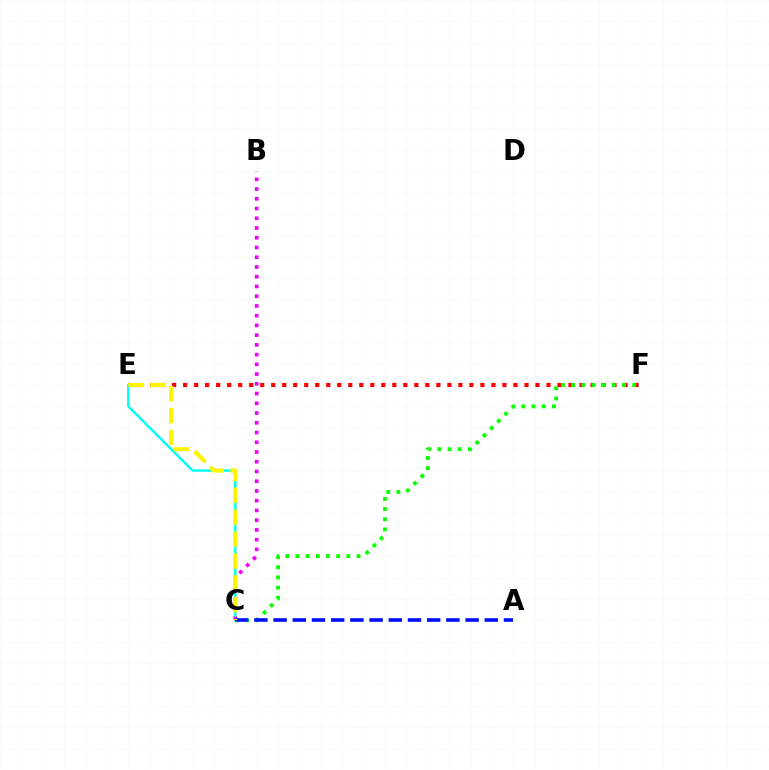{('E', 'F'): [{'color': '#ff0000', 'line_style': 'dotted', 'thickness': 2.99}], ('C', 'E'): [{'color': '#00fff6', 'line_style': 'solid', 'thickness': 1.76}, {'color': '#fcf500', 'line_style': 'dashed', 'thickness': 2.97}], ('B', 'C'): [{'color': '#ee00ff', 'line_style': 'dotted', 'thickness': 2.65}], ('C', 'F'): [{'color': '#08ff00', 'line_style': 'dotted', 'thickness': 2.76}], ('A', 'C'): [{'color': '#0010ff', 'line_style': 'dashed', 'thickness': 2.61}]}